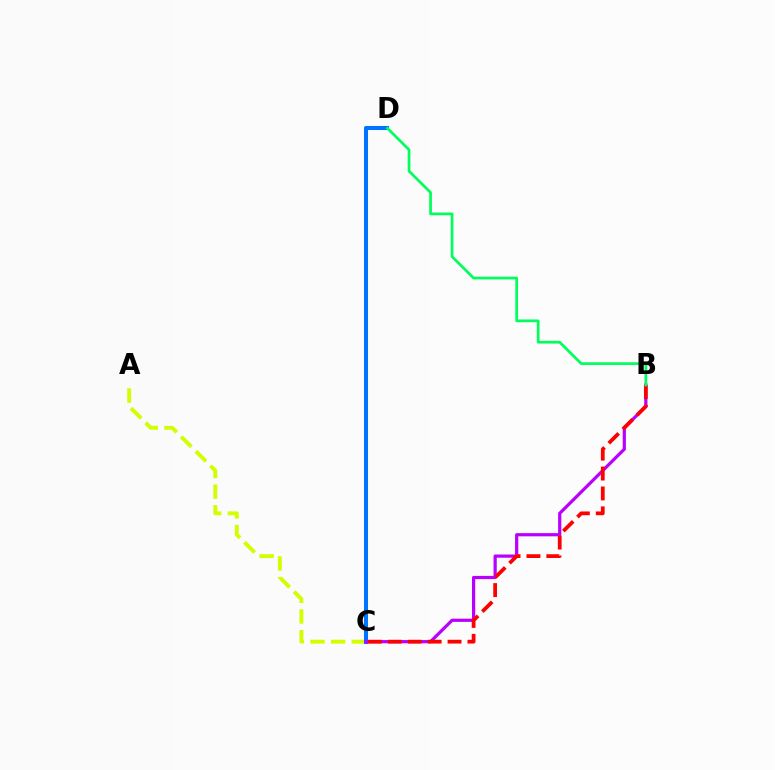{('A', 'C'): [{'color': '#d1ff00', 'line_style': 'dashed', 'thickness': 2.8}], ('C', 'D'): [{'color': '#0074ff', 'line_style': 'solid', 'thickness': 2.92}], ('B', 'C'): [{'color': '#b900ff', 'line_style': 'solid', 'thickness': 2.31}, {'color': '#ff0000', 'line_style': 'dashed', 'thickness': 2.7}], ('B', 'D'): [{'color': '#00ff5c', 'line_style': 'solid', 'thickness': 1.96}]}